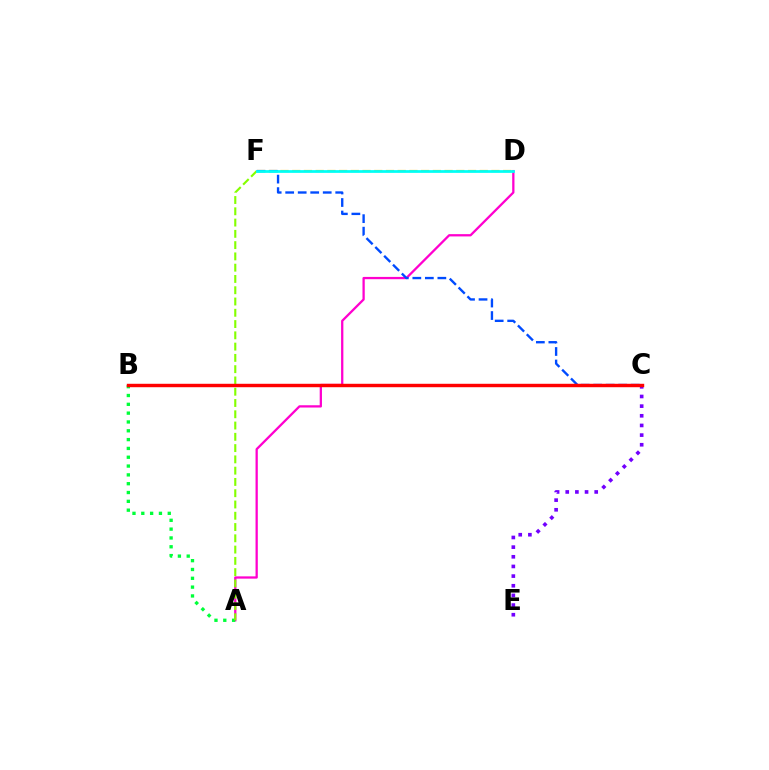{('A', 'D'): [{'color': '#ff00cf', 'line_style': 'solid', 'thickness': 1.64}], ('A', 'B'): [{'color': '#00ff39', 'line_style': 'dotted', 'thickness': 2.4}], ('A', 'F'): [{'color': '#84ff00', 'line_style': 'dashed', 'thickness': 1.53}], ('D', 'F'): [{'color': '#ffbd00', 'line_style': 'dashed', 'thickness': 1.59}, {'color': '#00fff6', 'line_style': 'solid', 'thickness': 1.97}], ('C', 'F'): [{'color': '#004bff', 'line_style': 'dashed', 'thickness': 1.7}], ('C', 'E'): [{'color': '#7200ff', 'line_style': 'dotted', 'thickness': 2.62}], ('B', 'C'): [{'color': '#ff0000', 'line_style': 'solid', 'thickness': 2.47}]}